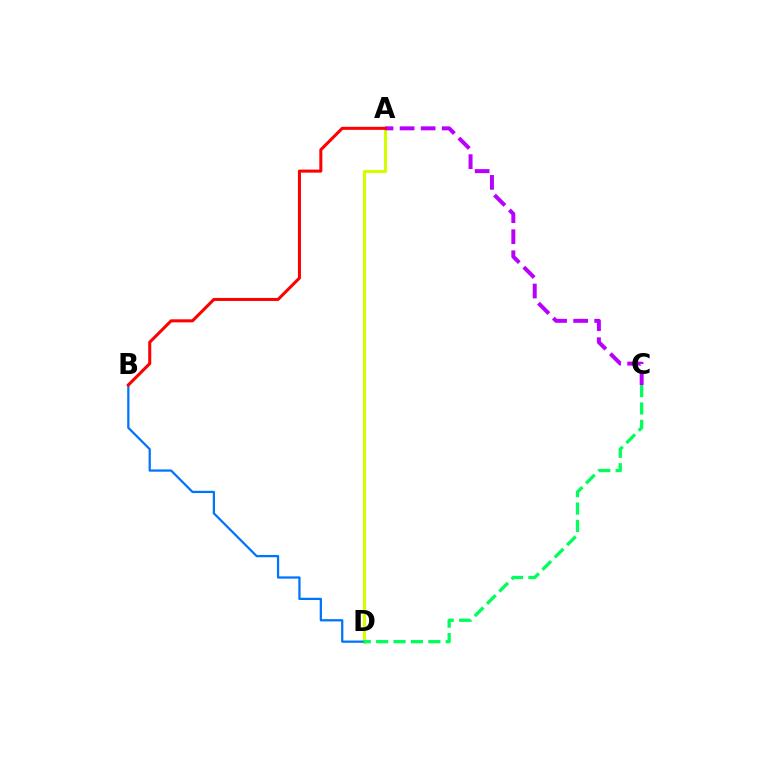{('A', 'D'): [{'color': '#d1ff00', 'line_style': 'solid', 'thickness': 2.22}], ('B', 'D'): [{'color': '#0074ff', 'line_style': 'solid', 'thickness': 1.62}], ('A', 'C'): [{'color': '#b900ff', 'line_style': 'dashed', 'thickness': 2.86}], ('C', 'D'): [{'color': '#00ff5c', 'line_style': 'dashed', 'thickness': 2.36}], ('A', 'B'): [{'color': '#ff0000', 'line_style': 'solid', 'thickness': 2.19}]}